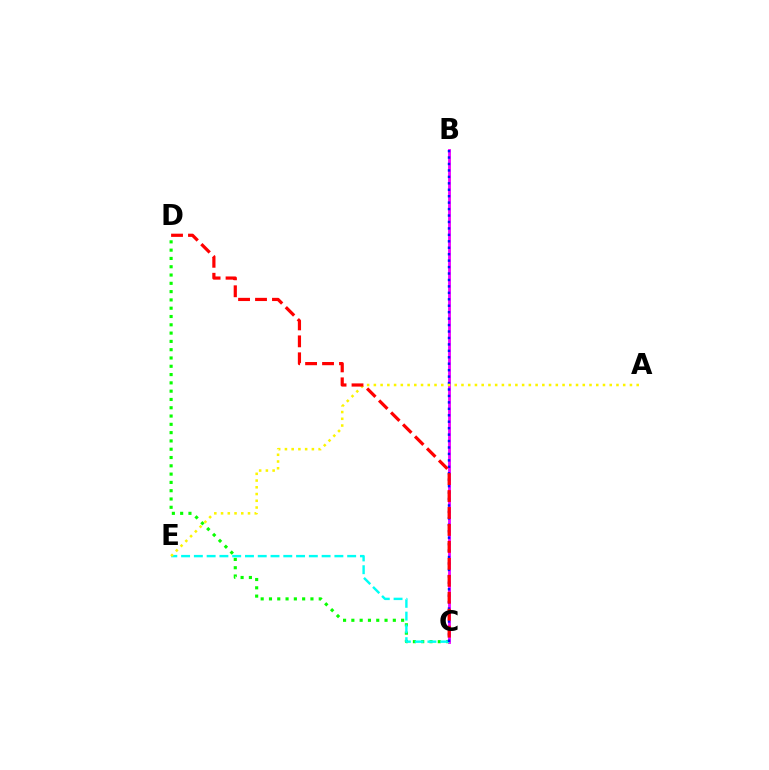{('B', 'C'): [{'color': '#ee00ff', 'line_style': 'solid', 'thickness': 2.04}, {'color': '#0010ff', 'line_style': 'dotted', 'thickness': 1.75}], ('C', 'D'): [{'color': '#08ff00', 'line_style': 'dotted', 'thickness': 2.25}, {'color': '#ff0000', 'line_style': 'dashed', 'thickness': 2.3}], ('C', 'E'): [{'color': '#00fff6', 'line_style': 'dashed', 'thickness': 1.74}], ('A', 'E'): [{'color': '#fcf500', 'line_style': 'dotted', 'thickness': 1.83}]}